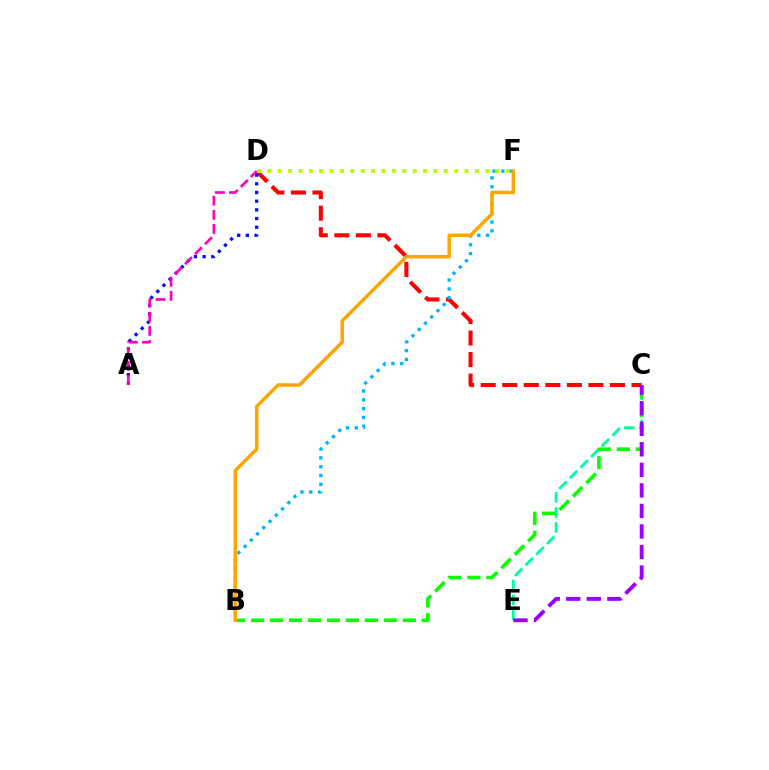{('C', 'E'): [{'color': '#00ff9d', 'line_style': 'dashed', 'thickness': 2.04}, {'color': '#9b00ff', 'line_style': 'dashed', 'thickness': 2.79}], ('B', 'C'): [{'color': '#08ff00', 'line_style': 'dashed', 'thickness': 2.58}], ('C', 'D'): [{'color': '#ff0000', 'line_style': 'dashed', 'thickness': 2.93}], ('A', 'D'): [{'color': '#0010ff', 'line_style': 'dotted', 'thickness': 2.36}, {'color': '#ff00bd', 'line_style': 'dashed', 'thickness': 1.92}], ('B', 'F'): [{'color': '#00b5ff', 'line_style': 'dotted', 'thickness': 2.4}, {'color': '#ffa500', 'line_style': 'solid', 'thickness': 2.52}], ('D', 'F'): [{'color': '#b3ff00', 'line_style': 'dotted', 'thickness': 2.82}]}